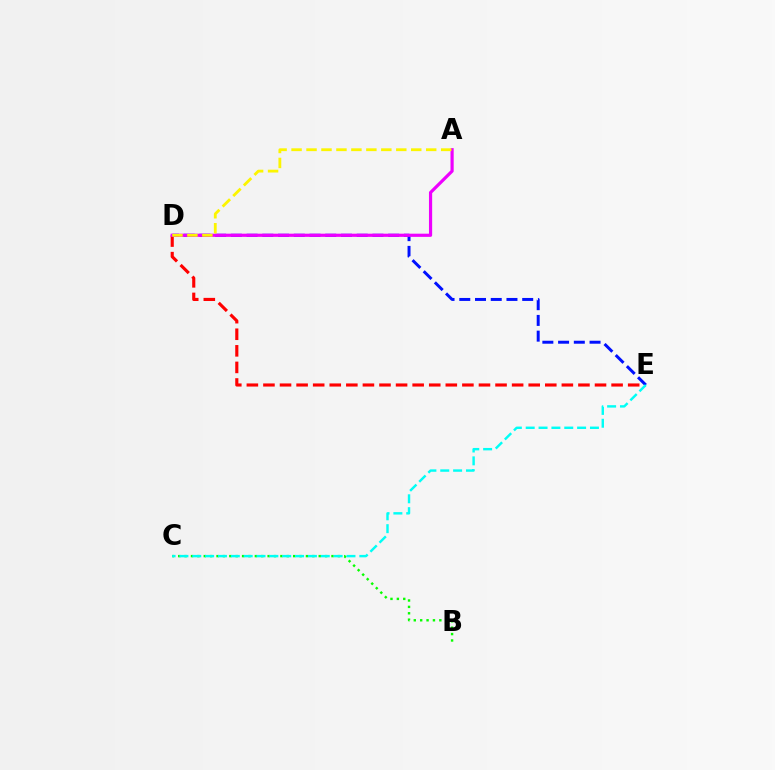{('D', 'E'): [{'color': '#ff0000', 'line_style': 'dashed', 'thickness': 2.25}, {'color': '#0010ff', 'line_style': 'dashed', 'thickness': 2.14}], ('B', 'C'): [{'color': '#08ff00', 'line_style': 'dotted', 'thickness': 1.74}], ('A', 'D'): [{'color': '#ee00ff', 'line_style': 'solid', 'thickness': 2.29}, {'color': '#fcf500', 'line_style': 'dashed', 'thickness': 2.03}], ('C', 'E'): [{'color': '#00fff6', 'line_style': 'dashed', 'thickness': 1.75}]}